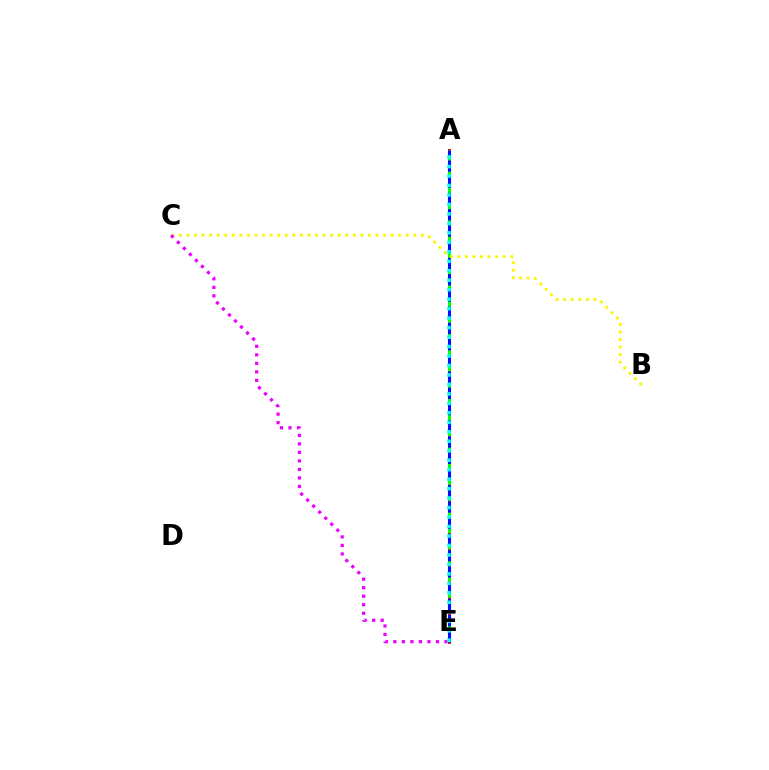{('A', 'E'): [{'color': '#ff0000', 'line_style': 'solid', 'thickness': 2.1}, {'color': '#08ff00', 'line_style': 'dashed', 'thickness': 2.19}, {'color': '#0010ff', 'line_style': 'dashed', 'thickness': 2.21}, {'color': '#00fff6', 'line_style': 'dotted', 'thickness': 2.57}], ('B', 'C'): [{'color': '#fcf500', 'line_style': 'dotted', 'thickness': 2.05}], ('C', 'E'): [{'color': '#ee00ff', 'line_style': 'dotted', 'thickness': 2.32}]}